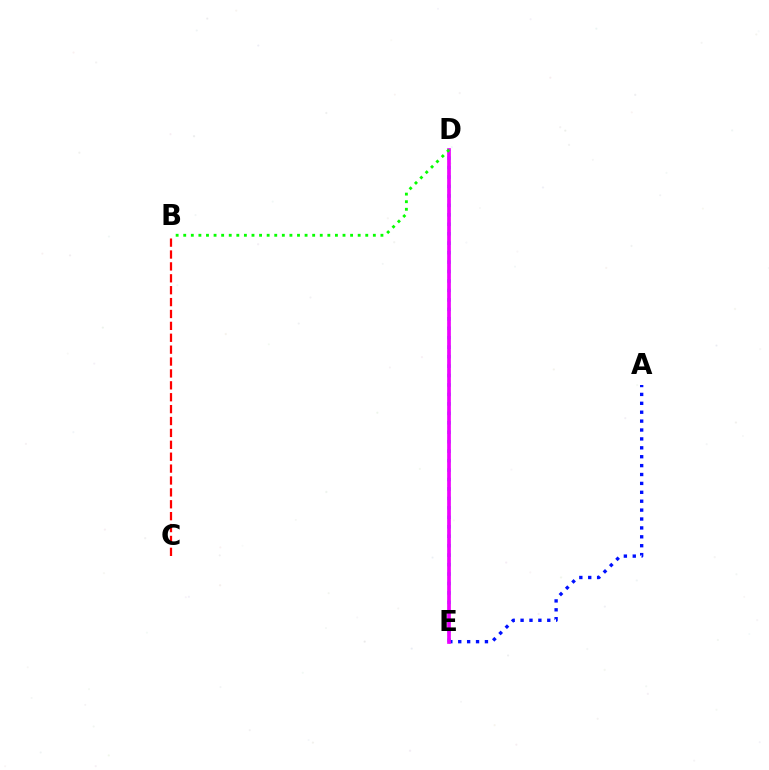{('D', 'E'): [{'color': '#00fff6', 'line_style': 'dotted', 'thickness': 2.57}, {'color': '#fcf500', 'line_style': 'dotted', 'thickness': 1.57}, {'color': '#ee00ff', 'line_style': 'solid', 'thickness': 2.66}], ('B', 'C'): [{'color': '#ff0000', 'line_style': 'dashed', 'thickness': 1.62}], ('A', 'E'): [{'color': '#0010ff', 'line_style': 'dotted', 'thickness': 2.42}], ('B', 'D'): [{'color': '#08ff00', 'line_style': 'dotted', 'thickness': 2.06}]}